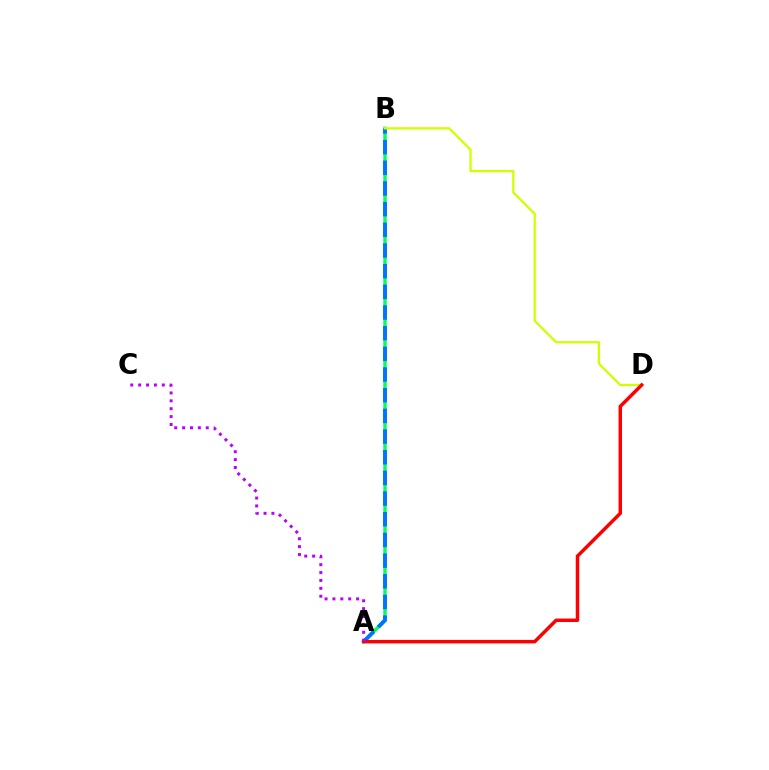{('A', 'B'): [{'color': '#00ff5c', 'line_style': 'solid', 'thickness': 2.46}, {'color': '#0074ff', 'line_style': 'dashed', 'thickness': 2.81}], ('B', 'D'): [{'color': '#d1ff00', 'line_style': 'solid', 'thickness': 1.63}], ('A', 'D'): [{'color': '#ff0000', 'line_style': 'solid', 'thickness': 2.5}], ('A', 'C'): [{'color': '#b900ff', 'line_style': 'dotted', 'thickness': 2.14}]}